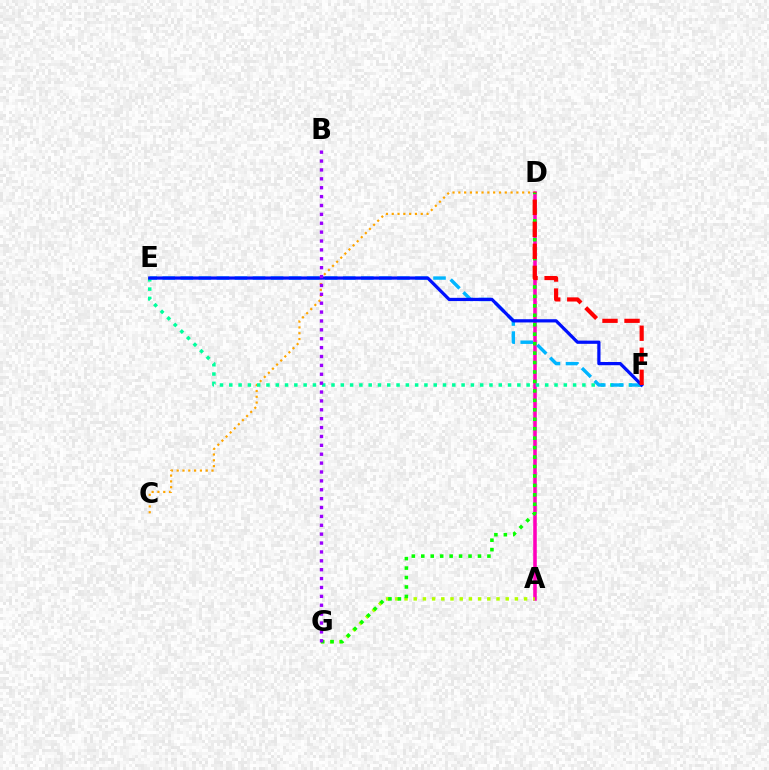{('A', 'D'): [{'color': '#ff00bd', 'line_style': 'solid', 'thickness': 2.56}], ('A', 'G'): [{'color': '#b3ff00', 'line_style': 'dotted', 'thickness': 2.5}], ('C', 'D'): [{'color': '#ffa500', 'line_style': 'dotted', 'thickness': 1.58}], ('D', 'G'): [{'color': '#08ff00', 'line_style': 'dotted', 'thickness': 2.57}], ('E', 'F'): [{'color': '#00ff9d', 'line_style': 'dotted', 'thickness': 2.52}, {'color': '#00b5ff', 'line_style': 'dashed', 'thickness': 2.45}, {'color': '#0010ff', 'line_style': 'solid', 'thickness': 2.32}], ('D', 'F'): [{'color': '#ff0000', 'line_style': 'dashed', 'thickness': 2.99}], ('B', 'G'): [{'color': '#9b00ff', 'line_style': 'dotted', 'thickness': 2.41}]}